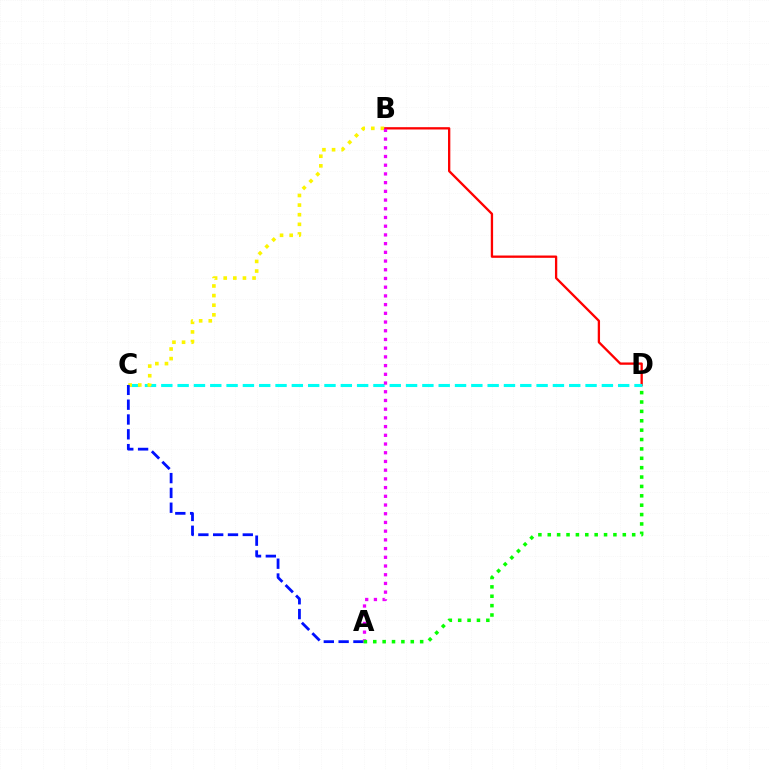{('B', 'D'): [{'color': '#ff0000', 'line_style': 'solid', 'thickness': 1.66}], ('C', 'D'): [{'color': '#00fff6', 'line_style': 'dashed', 'thickness': 2.22}], ('B', 'C'): [{'color': '#fcf500', 'line_style': 'dotted', 'thickness': 2.61}], ('A', 'C'): [{'color': '#0010ff', 'line_style': 'dashed', 'thickness': 2.01}], ('A', 'B'): [{'color': '#ee00ff', 'line_style': 'dotted', 'thickness': 2.37}], ('A', 'D'): [{'color': '#08ff00', 'line_style': 'dotted', 'thickness': 2.55}]}